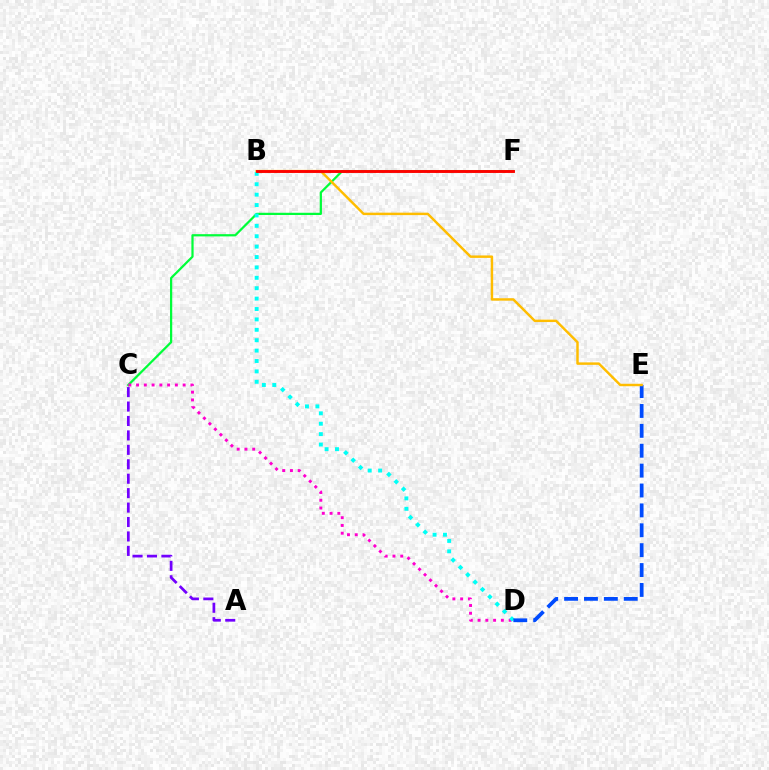{('C', 'F'): [{'color': '#00ff39', 'line_style': 'solid', 'thickness': 1.61}], ('A', 'C'): [{'color': '#7200ff', 'line_style': 'dashed', 'thickness': 1.96}], ('C', 'D'): [{'color': '#ff00cf', 'line_style': 'dotted', 'thickness': 2.11}], ('B', 'D'): [{'color': '#00fff6', 'line_style': 'dotted', 'thickness': 2.82}], ('D', 'E'): [{'color': '#004bff', 'line_style': 'dashed', 'thickness': 2.7}], ('B', 'E'): [{'color': '#ffbd00', 'line_style': 'solid', 'thickness': 1.77}], ('B', 'F'): [{'color': '#84ff00', 'line_style': 'dotted', 'thickness': 2.07}, {'color': '#ff0000', 'line_style': 'solid', 'thickness': 2.07}]}